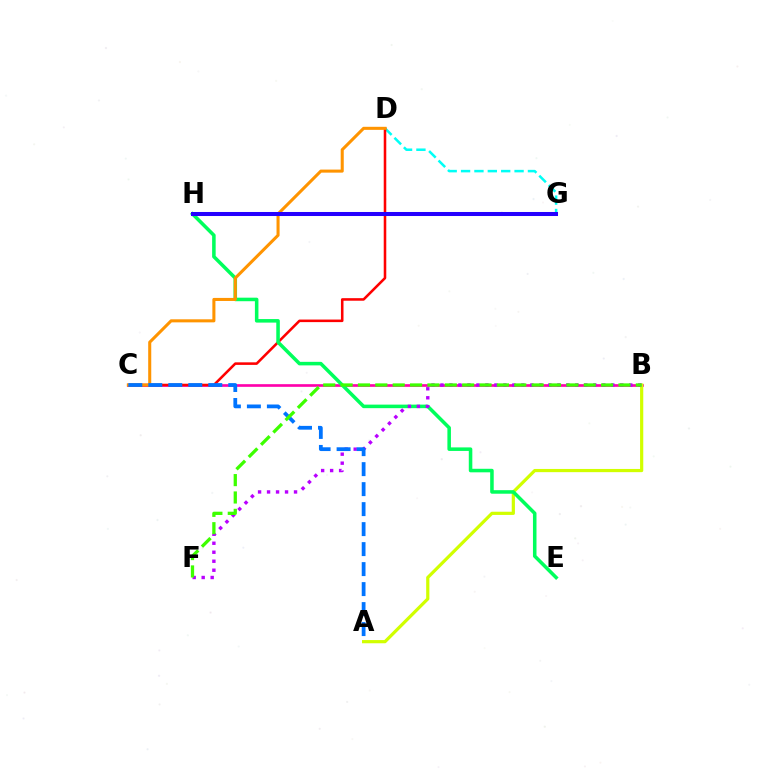{('D', 'G'): [{'color': '#00fff6', 'line_style': 'dashed', 'thickness': 1.82}], ('B', 'C'): [{'color': '#ff00ac', 'line_style': 'solid', 'thickness': 1.92}], ('C', 'D'): [{'color': '#ff0000', 'line_style': 'solid', 'thickness': 1.84}, {'color': '#ff9400', 'line_style': 'solid', 'thickness': 2.2}], ('A', 'B'): [{'color': '#d1ff00', 'line_style': 'solid', 'thickness': 2.31}], ('E', 'H'): [{'color': '#00ff5c', 'line_style': 'solid', 'thickness': 2.55}], ('B', 'F'): [{'color': '#b900ff', 'line_style': 'dotted', 'thickness': 2.44}, {'color': '#3dff00', 'line_style': 'dashed', 'thickness': 2.36}], ('A', 'C'): [{'color': '#0074ff', 'line_style': 'dashed', 'thickness': 2.72}], ('G', 'H'): [{'color': '#2500ff', 'line_style': 'solid', 'thickness': 2.9}]}